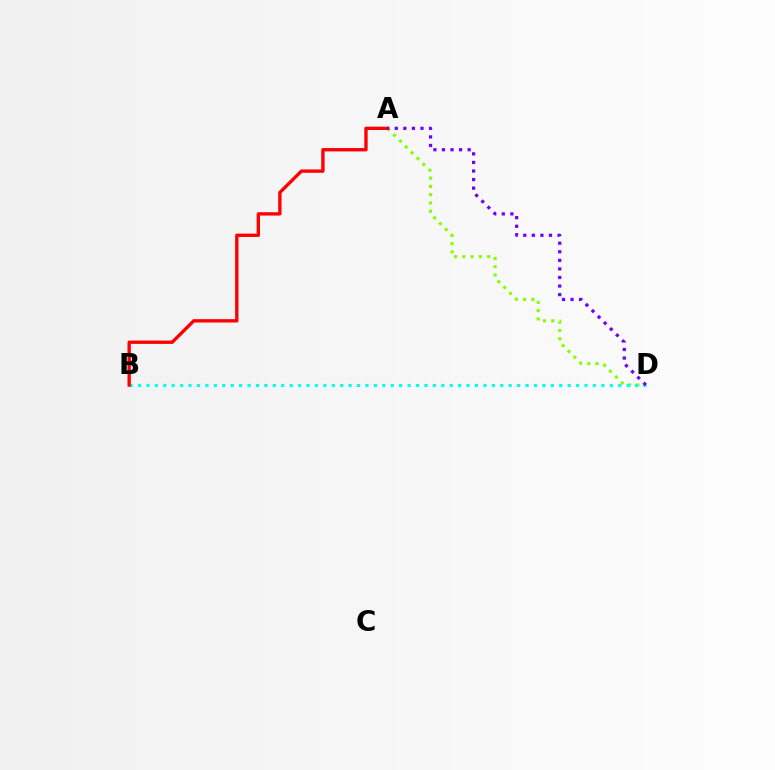{('A', 'D'): [{'color': '#84ff00', 'line_style': 'dotted', 'thickness': 2.25}, {'color': '#7200ff', 'line_style': 'dotted', 'thickness': 2.33}], ('B', 'D'): [{'color': '#00fff6', 'line_style': 'dotted', 'thickness': 2.29}], ('A', 'B'): [{'color': '#ff0000', 'line_style': 'solid', 'thickness': 2.41}]}